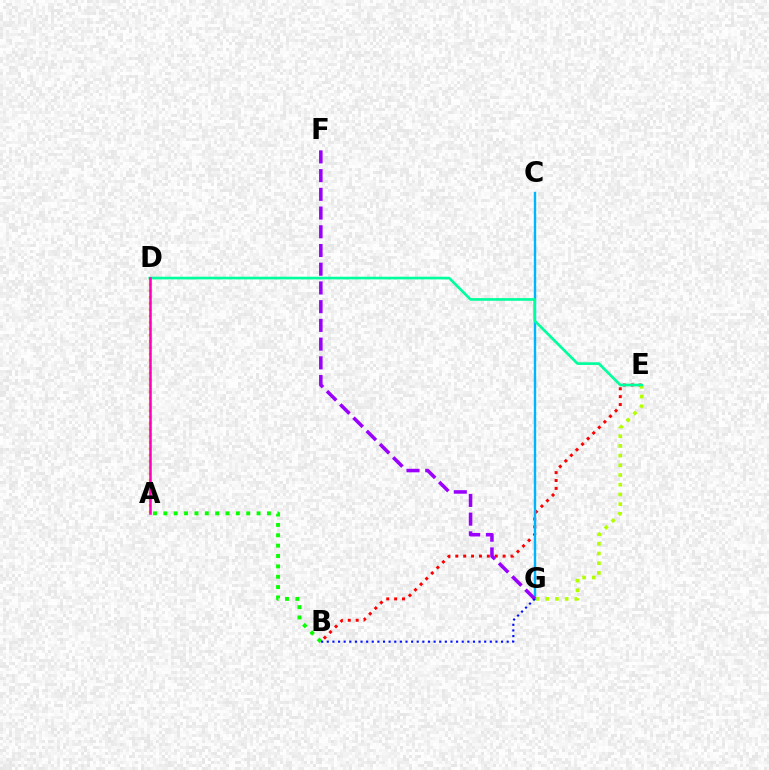{('B', 'E'): [{'color': '#ff0000', 'line_style': 'dotted', 'thickness': 2.14}], ('E', 'G'): [{'color': '#b3ff00', 'line_style': 'dotted', 'thickness': 2.64}], ('C', 'G'): [{'color': '#00b5ff', 'line_style': 'solid', 'thickness': 1.72}], ('D', 'E'): [{'color': '#00ff9d', 'line_style': 'solid', 'thickness': 1.91}], ('A', 'B'): [{'color': '#08ff00', 'line_style': 'dotted', 'thickness': 2.81}], ('A', 'D'): [{'color': '#ffa500', 'line_style': 'dotted', 'thickness': 1.71}, {'color': '#ff00bd', 'line_style': 'solid', 'thickness': 1.83}], ('F', 'G'): [{'color': '#9b00ff', 'line_style': 'dashed', 'thickness': 2.54}], ('B', 'G'): [{'color': '#0010ff', 'line_style': 'dotted', 'thickness': 1.53}]}